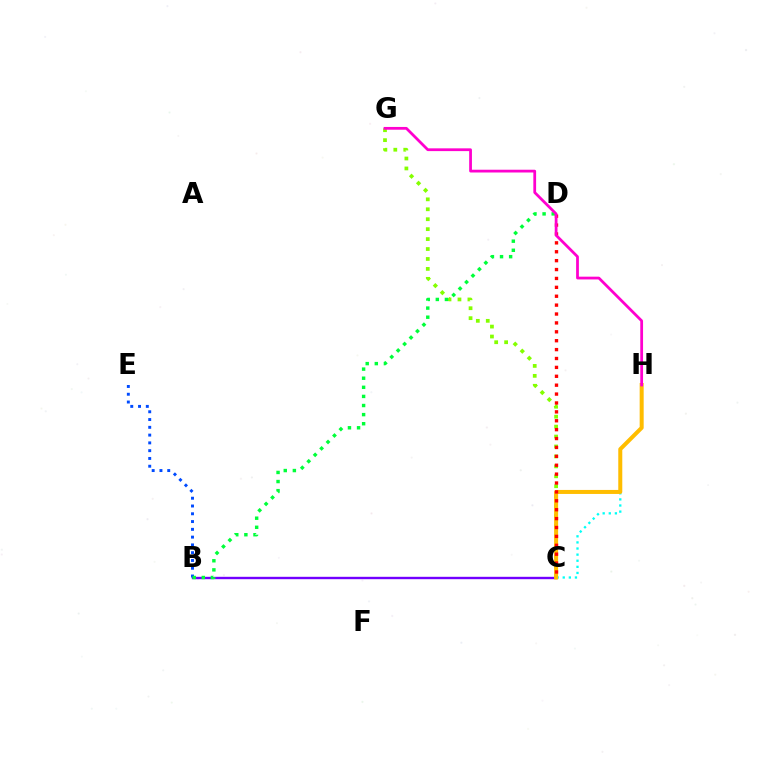{('B', 'C'): [{'color': '#7200ff', 'line_style': 'solid', 'thickness': 1.72}], ('C', 'H'): [{'color': '#00fff6', 'line_style': 'dotted', 'thickness': 1.66}, {'color': '#ffbd00', 'line_style': 'solid', 'thickness': 2.89}], ('B', 'E'): [{'color': '#004bff', 'line_style': 'dotted', 'thickness': 2.11}], ('C', 'G'): [{'color': '#84ff00', 'line_style': 'dotted', 'thickness': 2.7}], ('B', 'D'): [{'color': '#00ff39', 'line_style': 'dotted', 'thickness': 2.47}], ('C', 'D'): [{'color': '#ff0000', 'line_style': 'dotted', 'thickness': 2.42}], ('G', 'H'): [{'color': '#ff00cf', 'line_style': 'solid', 'thickness': 1.99}]}